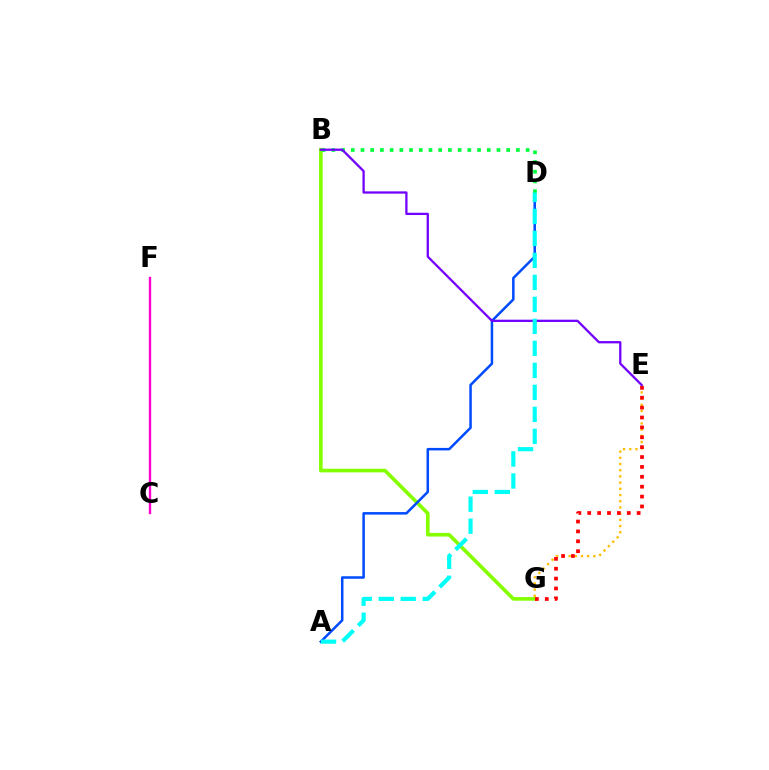{('C', 'F'): [{'color': '#ff00cf', 'line_style': 'solid', 'thickness': 1.7}], ('B', 'G'): [{'color': '#84ff00', 'line_style': 'solid', 'thickness': 2.61}], ('E', 'G'): [{'color': '#ffbd00', 'line_style': 'dotted', 'thickness': 1.69}, {'color': '#ff0000', 'line_style': 'dotted', 'thickness': 2.69}], ('A', 'D'): [{'color': '#004bff', 'line_style': 'solid', 'thickness': 1.81}, {'color': '#00fff6', 'line_style': 'dashed', 'thickness': 2.99}], ('B', 'D'): [{'color': '#00ff39', 'line_style': 'dotted', 'thickness': 2.64}], ('B', 'E'): [{'color': '#7200ff', 'line_style': 'solid', 'thickness': 1.64}]}